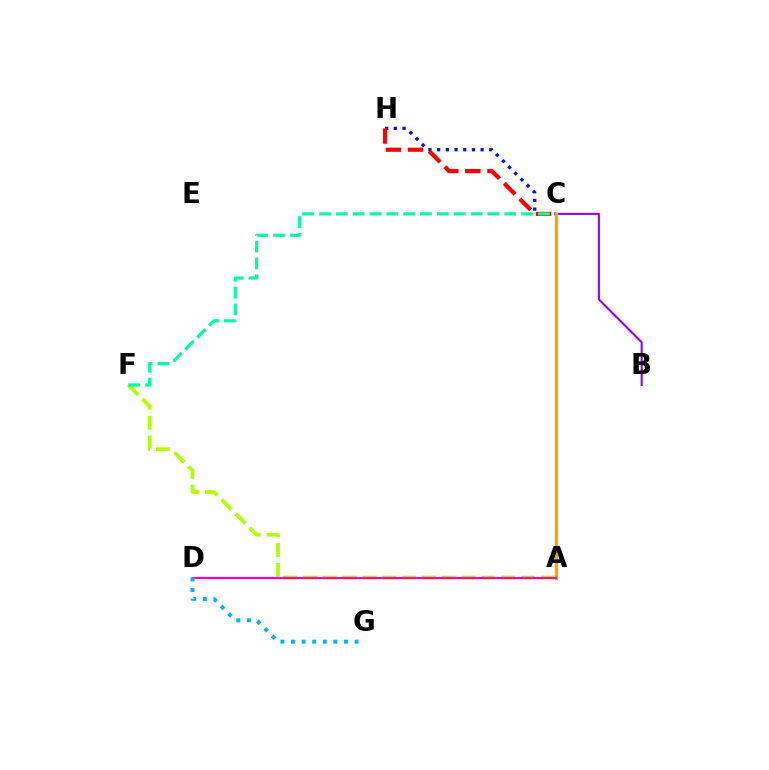{('A', 'F'): [{'color': '#b3ff00', 'line_style': 'dashed', 'thickness': 2.69}], ('C', 'H'): [{'color': '#0010ff', 'line_style': 'dotted', 'thickness': 2.36}, {'color': '#ff0000', 'line_style': 'dashed', 'thickness': 3.0}], ('A', 'C'): [{'color': '#08ff00', 'line_style': 'dotted', 'thickness': 2.07}, {'color': '#ffa500', 'line_style': 'solid', 'thickness': 2.41}], ('B', 'C'): [{'color': '#9b00ff', 'line_style': 'solid', 'thickness': 1.52}], ('A', 'D'): [{'color': '#ff00bd', 'line_style': 'solid', 'thickness': 1.58}], ('D', 'G'): [{'color': '#00b5ff', 'line_style': 'dotted', 'thickness': 2.88}], ('C', 'F'): [{'color': '#00ff9d', 'line_style': 'dashed', 'thickness': 2.29}]}